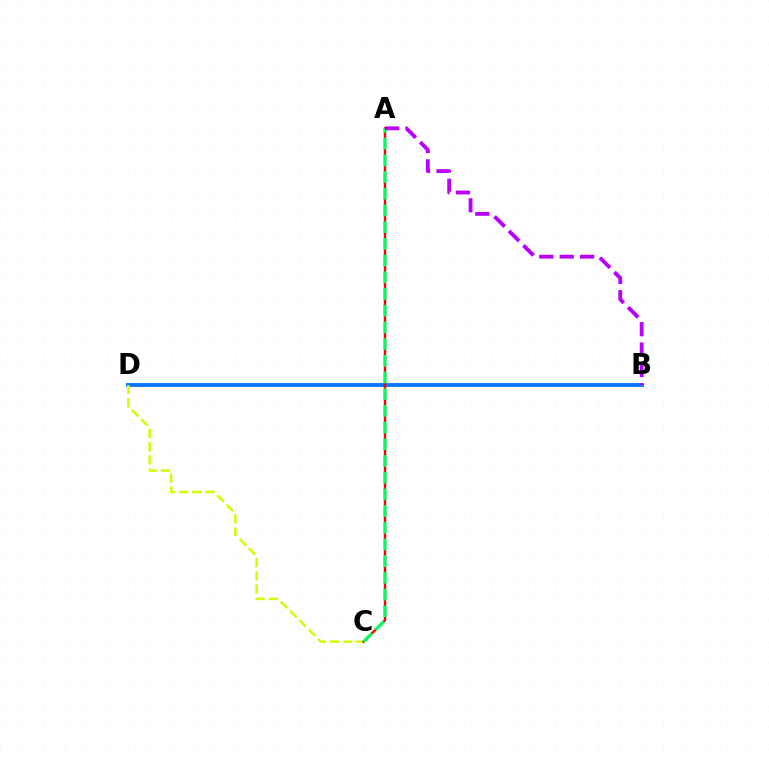{('B', 'D'): [{'color': '#0074ff', 'line_style': 'solid', 'thickness': 2.76}], ('C', 'D'): [{'color': '#d1ff00', 'line_style': 'dashed', 'thickness': 1.79}], ('A', 'C'): [{'color': '#ff0000', 'line_style': 'solid', 'thickness': 1.73}, {'color': '#00ff5c', 'line_style': 'dashed', 'thickness': 2.27}], ('A', 'B'): [{'color': '#b900ff', 'line_style': 'dashed', 'thickness': 2.77}]}